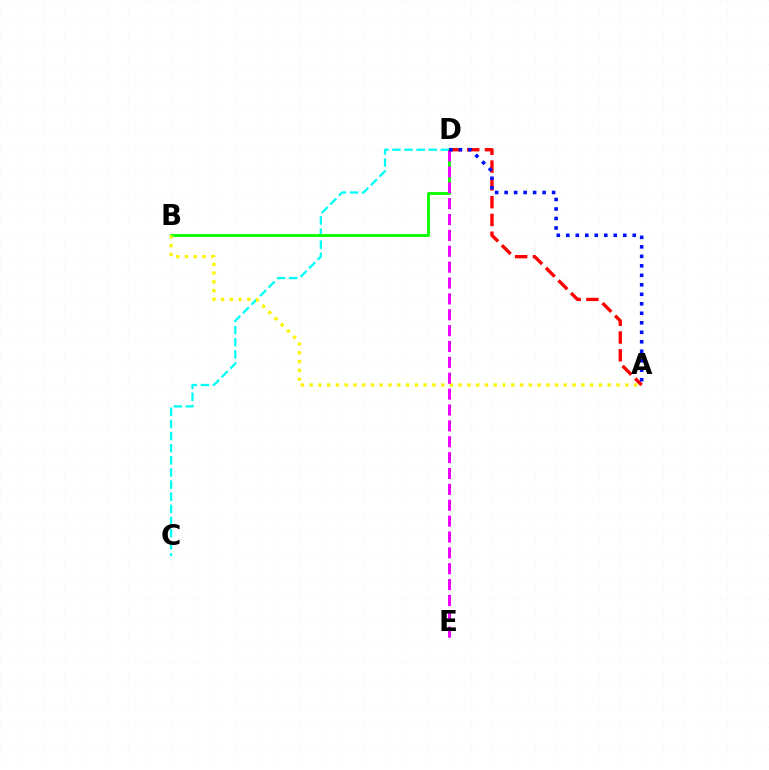{('C', 'D'): [{'color': '#00fff6', 'line_style': 'dashed', 'thickness': 1.65}], ('A', 'D'): [{'color': '#ff0000', 'line_style': 'dashed', 'thickness': 2.42}, {'color': '#0010ff', 'line_style': 'dotted', 'thickness': 2.58}], ('B', 'D'): [{'color': '#08ff00', 'line_style': 'solid', 'thickness': 2.05}], ('A', 'B'): [{'color': '#fcf500', 'line_style': 'dotted', 'thickness': 2.38}], ('D', 'E'): [{'color': '#ee00ff', 'line_style': 'dashed', 'thickness': 2.16}]}